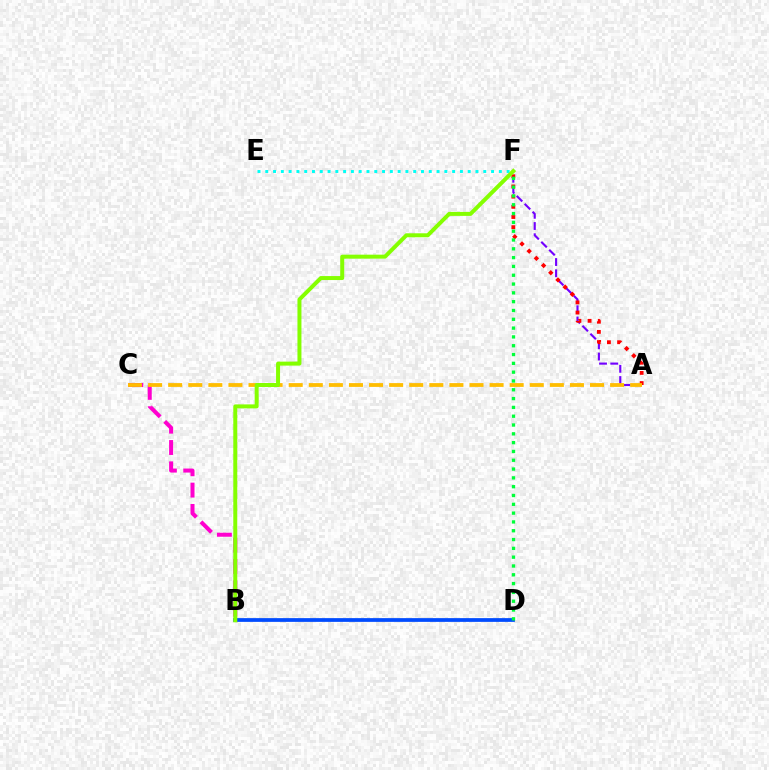{('A', 'F'): [{'color': '#7200ff', 'line_style': 'dashed', 'thickness': 1.52}, {'color': '#ff0000', 'line_style': 'dotted', 'thickness': 2.77}], ('E', 'F'): [{'color': '#00fff6', 'line_style': 'dotted', 'thickness': 2.12}], ('B', 'C'): [{'color': '#ff00cf', 'line_style': 'dashed', 'thickness': 2.9}], ('B', 'D'): [{'color': '#004bff', 'line_style': 'solid', 'thickness': 2.7}], ('D', 'F'): [{'color': '#00ff39', 'line_style': 'dotted', 'thickness': 2.39}], ('A', 'C'): [{'color': '#ffbd00', 'line_style': 'dashed', 'thickness': 2.73}], ('B', 'F'): [{'color': '#84ff00', 'line_style': 'solid', 'thickness': 2.87}]}